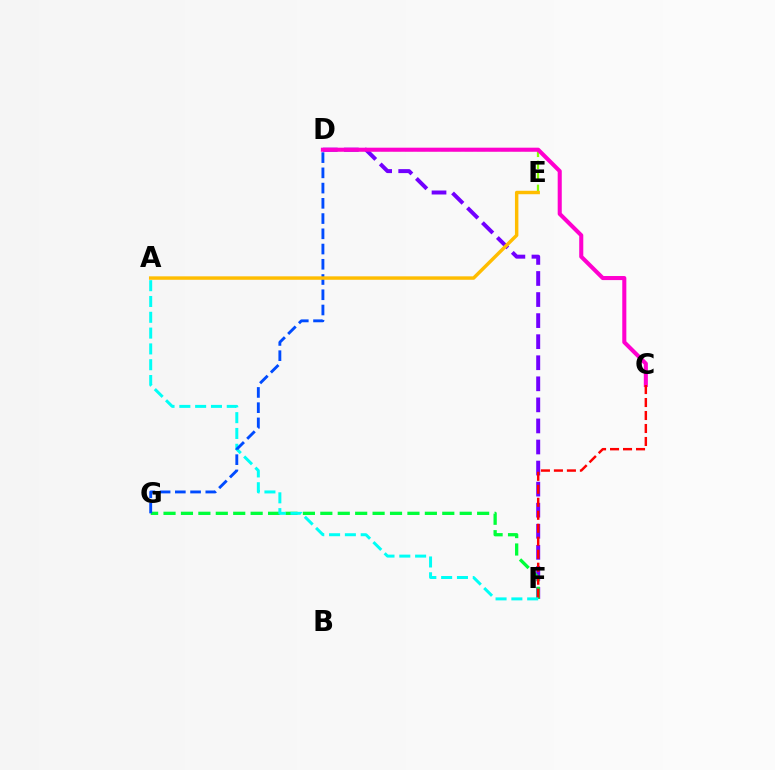{('D', 'E'): [{'color': '#84ff00', 'line_style': 'dashed', 'thickness': 1.63}], ('D', 'F'): [{'color': '#7200ff', 'line_style': 'dashed', 'thickness': 2.86}], ('C', 'D'): [{'color': '#ff00cf', 'line_style': 'solid', 'thickness': 2.93}], ('F', 'G'): [{'color': '#00ff39', 'line_style': 'dashed', 'thickness': 2.37}], ('C', 'F'): [{'color': '#ff0000', 'line_style': 'dashed', 'thickness': 1.76}], ('A', 'F'): [{'color': '#00fff6', 'line_style': 'dashed', 'thickness': 2.15}], ('D', 'G'): [{'color': '#004bff', 'line_style': 'dashed', 'thickness': 2.07}], ('A', 'E'): [{'color': '#ffbd00', 'line_style': 'solid', 'thickness': 2.48}]}